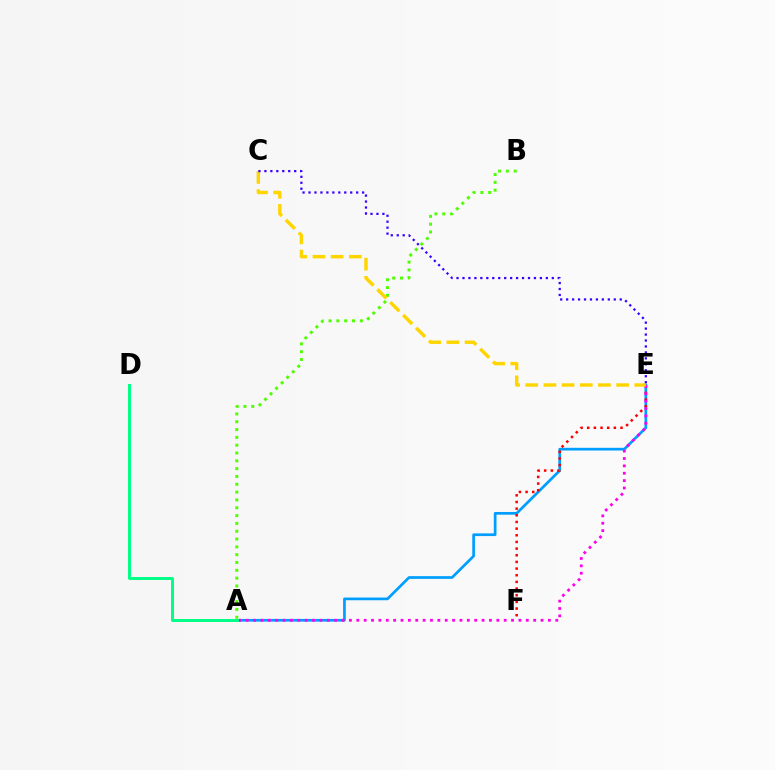{('A', 'E'): [{'color': '#009eff', 'line_style': 'solid', 'thickness': 1.95}, {'color': '#ff00ed', 'line_style': 'dotted', 'thickness': 2.0}], ('E', 'F'): [{'color': '#ff0000', 'line_style': 'dotted', 'thickness': 1.81}], ('A', 'B'): [{'color': '#4fff00', 'line_style': 'dotted', 'thickness': 2.12}], ('A', 'D'): [{'color': '#00ff86', 'line_style': 'solid', 'thickness': 2.14}], ('C', 'E'): [{'color': '#ffd500', 'line_style': 'dashed', 'thickness': 2.47}, {'color': '#3700ff', 'line_style': 'dotted', 'thickness': 1.62}]}